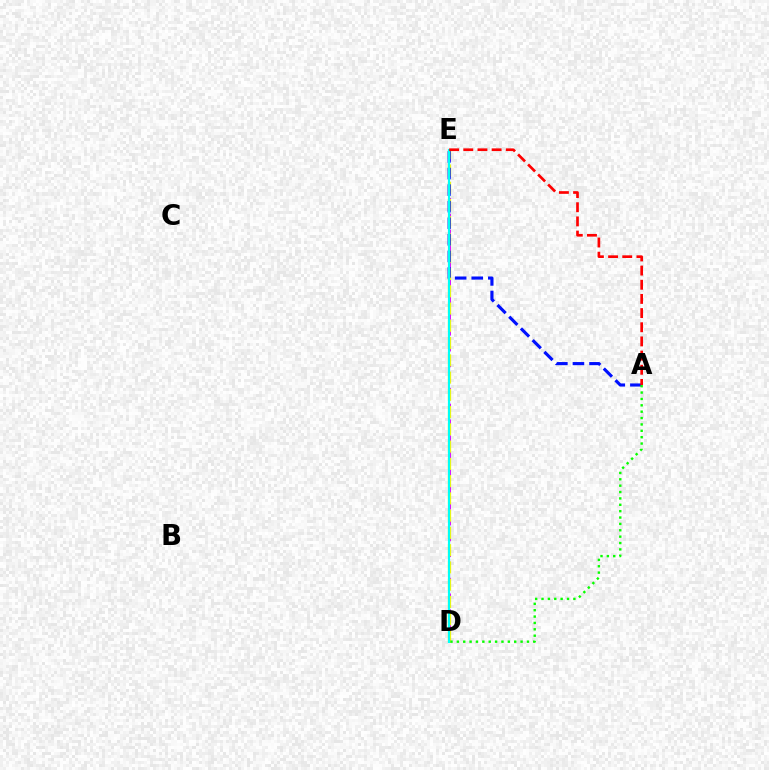{('D', 'E'): [{'color': '#ee00ff', 'line_style': 'dashed', 'thickness': 2.15}, {'color': '#fcf500', 'line_style': 'dashed', 'thickness': 2.34}, {'color': '#00fff6', 'line_style': 'solid', 'thickness': 1.57}], ('A', 'E'): [{'color': '#0010ff', 'line_style': 'dashed', 'thickness': 2.25}, {'color': '#ff0000', 'line_style': 'dashed', 'thickness': 1.92}], ('A', 'D'): [{'color': '#08ff00', 'line_style': 'dotted', 'thickness': 1.73}]}